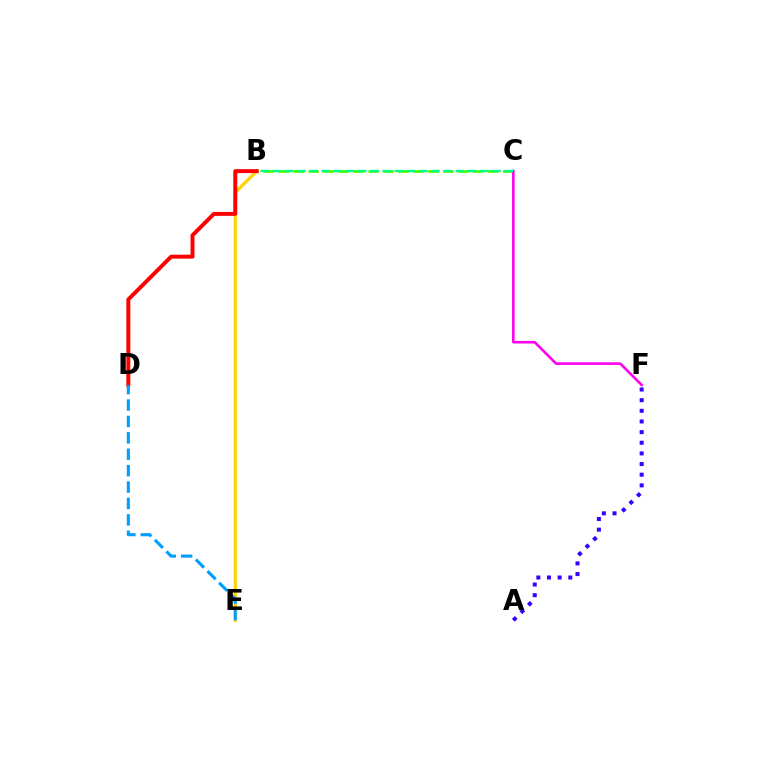{('B', 'E'): [{'color': '#ffd500', 'line_style': 'solid', 'thickness': 2.32}], ('B', 'C'): [{'color': '#4fff00', 'line_style': 'dashed', 'thickness': 2.03}, {'color': '#00ff86', 'line_style': 'dashed', 'thickness': 1.66}], ('C', 'F'): [{'color': '#ff00ed', 'line_style': 'solid', 'thickness': 1.86}], ('B', 'D'): [{'color': '#ff0000', 'line_style': 'solid', 'thickness': 2.85}], ('D', 'E'): [{'color': '#009eff', 'line_style': 'dashed', 'thickness': 2.23}], ('A', 'F'): [{'color': '#3700ff', 'line_style': 'dotted', 'thickness': 2.89}]}